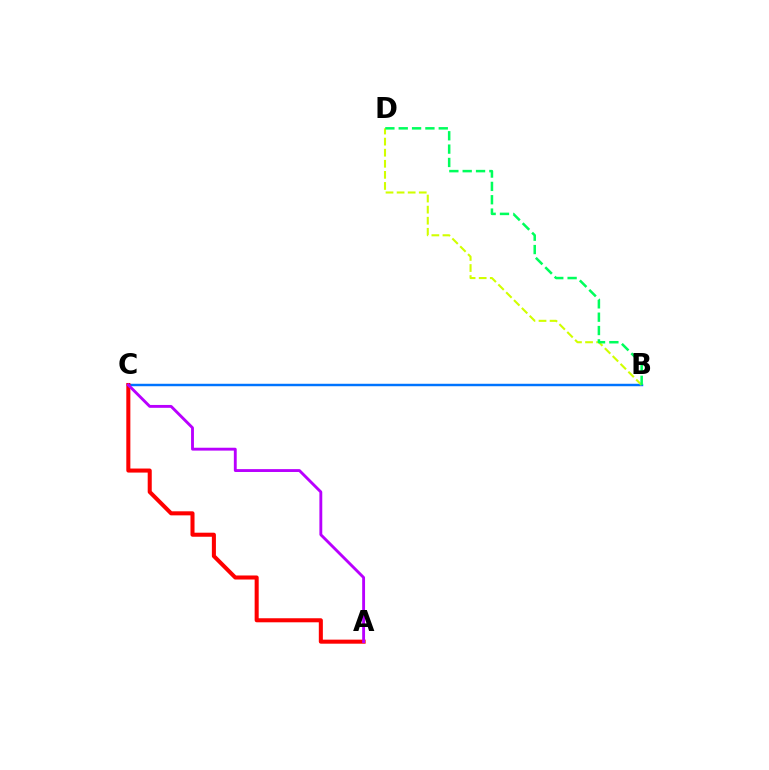{('B', 'C'): [{'color': '#0074ff', 'line_style': 'solid', 'thickness': 1.76}], ('B', 'D'): [{'color': '#d1ff00', 'line_style': 'dashed', 'thickness': 1.51}, {'color': '#00ff5c', 'line_style': 'dashed', 'thickness': 1.81}], ('A', 'C'): [{'color': '#ff0000', 'line_style': 'solid', 'thickness': 2.91}, {'color': '#b900ff', 'line_style': 'solid', 'thickness': 2.06}]}